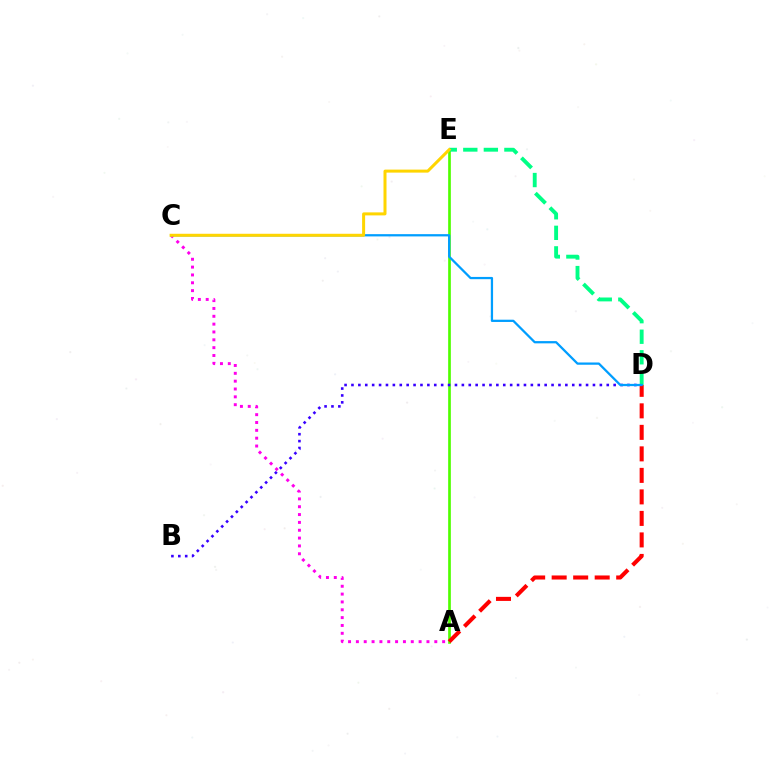{('A', 'E'): [{'color': '#4fff00', 'line_style': 'solid', 'thickness': 1.94}], ('B', 'D'): [{'color': '#3700ff', 'line_style': 'dotted', 'thickness': 1.87}], ('A', 'D'): [{'color': '#ff0000', 'line_style': 'dashed', 'thickness': 2.92}], ('D', 'E'): [{'color': '#00ff86', 'line_style': 'dashed', 'thickness': 2.79}], ('A', 'C'): [{'color': '#ff00ed', 'line_style': 'dotted', 'thickness': 2.13}], ('C', 'D'): [{'color': '#009eff', 'line_style': 'solid', 'thickness': 1.63}], ('C', 'E'): [{'color': '#ffd500', 'line_style': 'solid', 'thickness': 2.17}]}